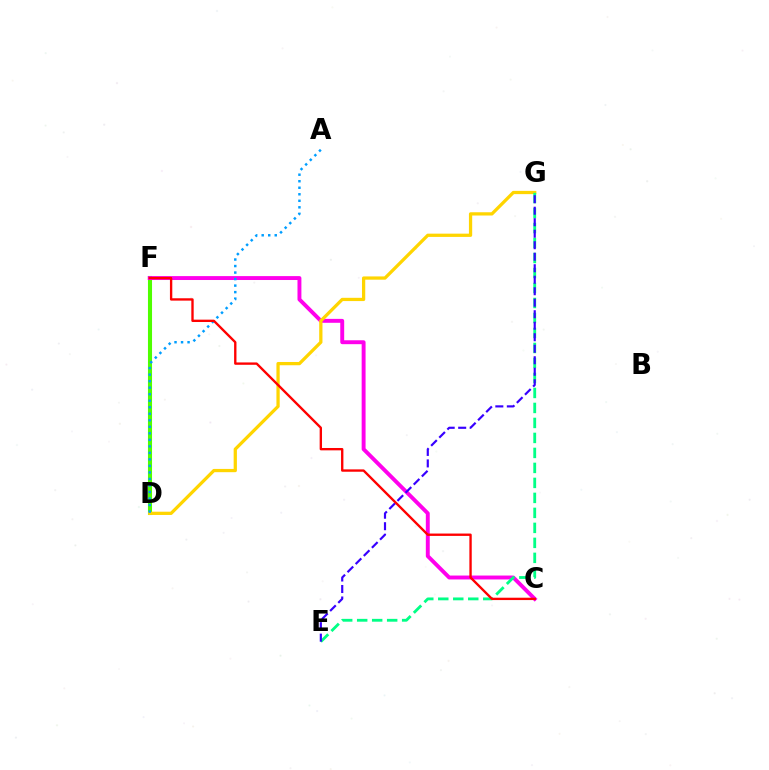{('D', 'F'): [{'color': '#4fff00', 'line_style': 'solid', 'thickness': 2.93}], ('C', 'F'): [{'color': '#ff00ed', 'line_style': 'solid', 'thickness': 2.82}, {'color': '#ff0000', 'line_style': 'solid', 'thickness': 1.7}], ('D', 'G'): [{'color': '#ffd500', 'line_style': 'solid', 'thickness': 2.35}], ('E', 'G'): [{'color': '#00ff86', 'line_style': 'dashed', 'thickness': 2.04}, {'color': '#3700ff', 'line_style': 'dashed', 'thickness': 1.56}], ('A', 'D'): [{'color': '#009eff', 'line_style': 'dotted', 'thickness': 1.77}]}